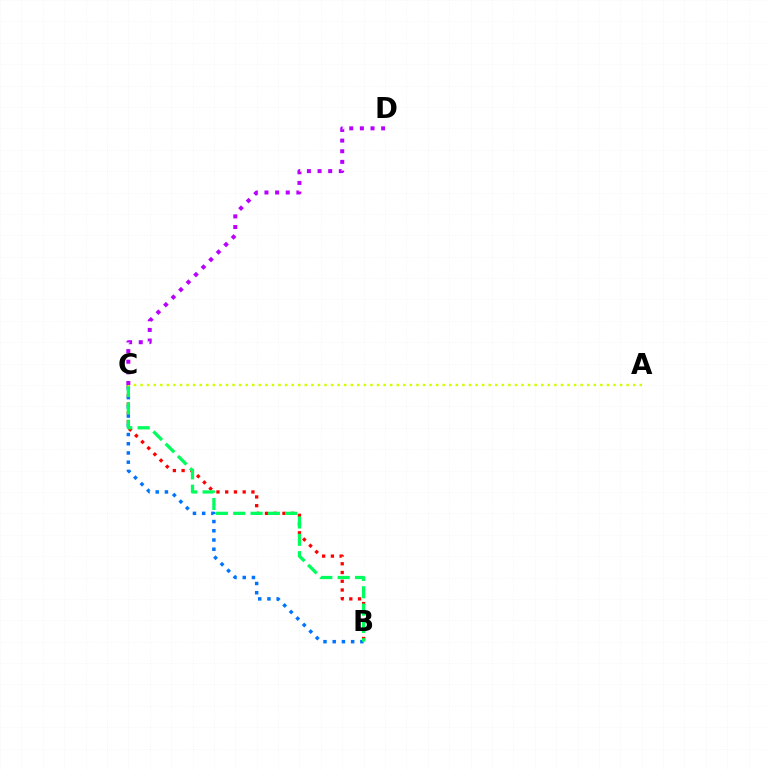{('B', 'C'): [{'color': '#ff0000', 'line_style': 'dotted', 'thickness': 2.37}, {'color': '#0074ff', 'line_style': 'dotted', 'thickness': 2.51}, {'color': '#00ff5c', 'line_style': 'dashed', 'thickness': 2.36}], ('A', 'C'): [{'color': '#d1ff00', 'line_style': 'dotted', 'thickness': 1.78}], ('C', 'D'): [{'color': '#b900ff', 'line_style': 'dotted', 'thickness': 2.89}]}